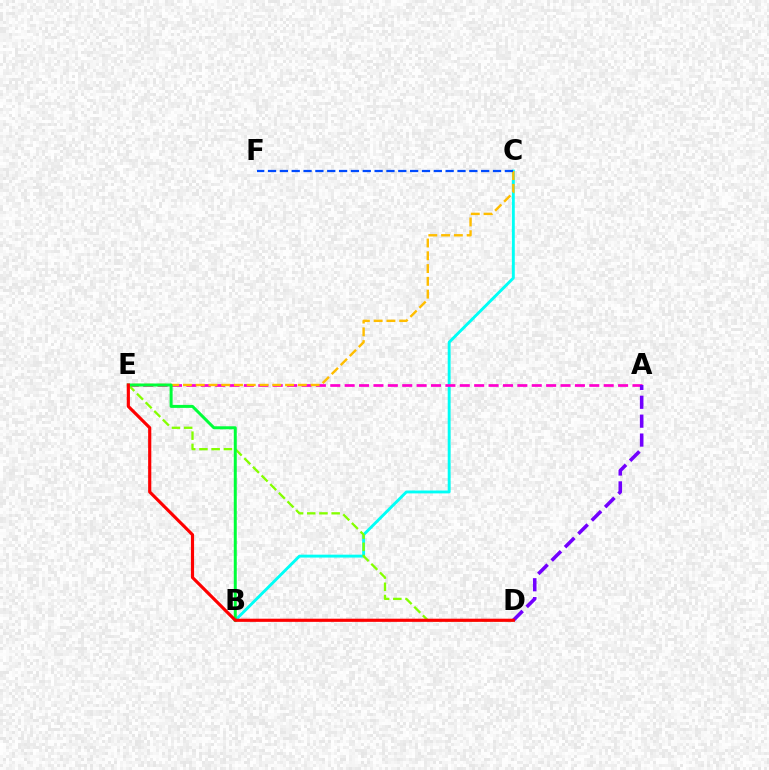{('B', 'C'): [{'color': '#00fff6', 'line_style': 'solid', 'thickness': 2.08}], ('A', 'E'): [{'color': '#ff00cf', 'line_style': 'dashed', 'thickness': 1.95}], ('C', 'E'): [{'color': '#ffbd00', 'line_style': 'dashed', 'thickness': 1.73}], ('A', 'D'): [{'color': '#7200ff', 'line_style': 'dashed', 'thickness': 2.57}], ('D', 'E'): [{'color': '#84ff00', 'line_style': 'dashed', 'thickness': 1.66}, {'color': '#ff0000', 'line_style': 'solid', 'thickness': 2.27}], ('C', 'F'): [{'color': '#004bff', 'line_style': 'dashed', 'thickness': 1.61}], ('B', 'E'): [{'color': '#00ff39', 'line_style': 'solid', 'thickness': 2.15}]}